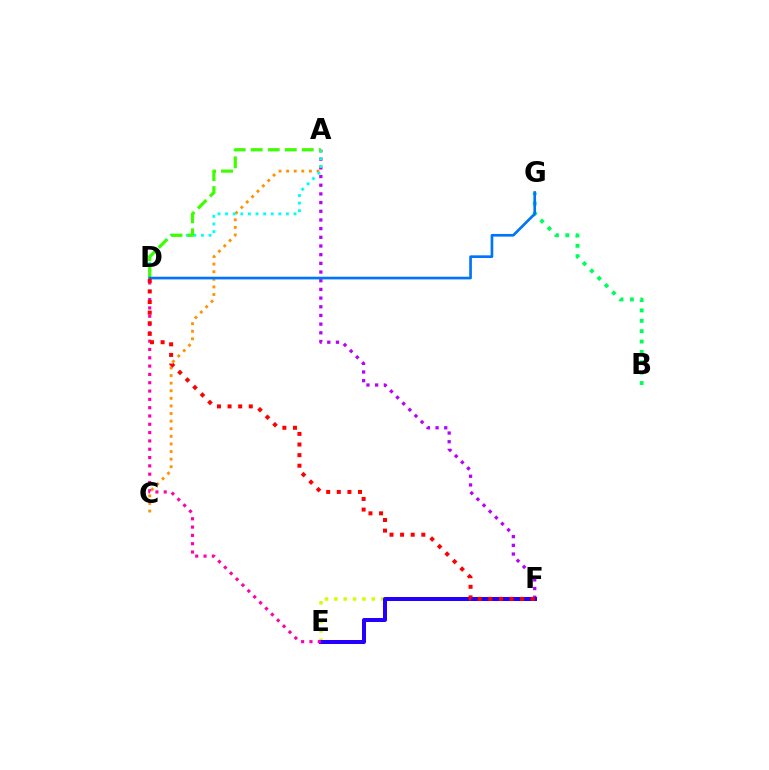{('A', 'F'): [{'color': '#b900ff', 'line_style': 'dotted', 'thickness': 2.36}], ('A', 'C'): [{'color': '#ff9400', 'line_style': 'dotted', 'thickness': 2.06}], ('E', 'F'): [{'color': '#d1ff00', 'line_style': 'dotted', 'thickness': 2.54}, {'color': '#2500ff', 'line_style': 'solid', 'thickness': 2.88}], ('D', 'E'): [{'color': '#ff00ac', 'line_style': 'dotted', 'thickness': 2.26}], ('B', 'G'): [{'color': '#00ff5c', 'line_style': 'dotted', 'thickness': 2.82}], ('A', 'D'): [{'color': '#00fff6', 'line_style': 'dotted', 'thickness': 2.07}, {'color': '#3dff00', 'line_style': 'dashed', 'thickness': 2.31}], ('D', 'G'): [{'color': '#0074ff', 'line_style': 'solid', 'thickness': 1.92}], ('D', 'F'): [{'color': '#ff0000', 'line_style': 'dotted', 'thickness': 2.88}]}